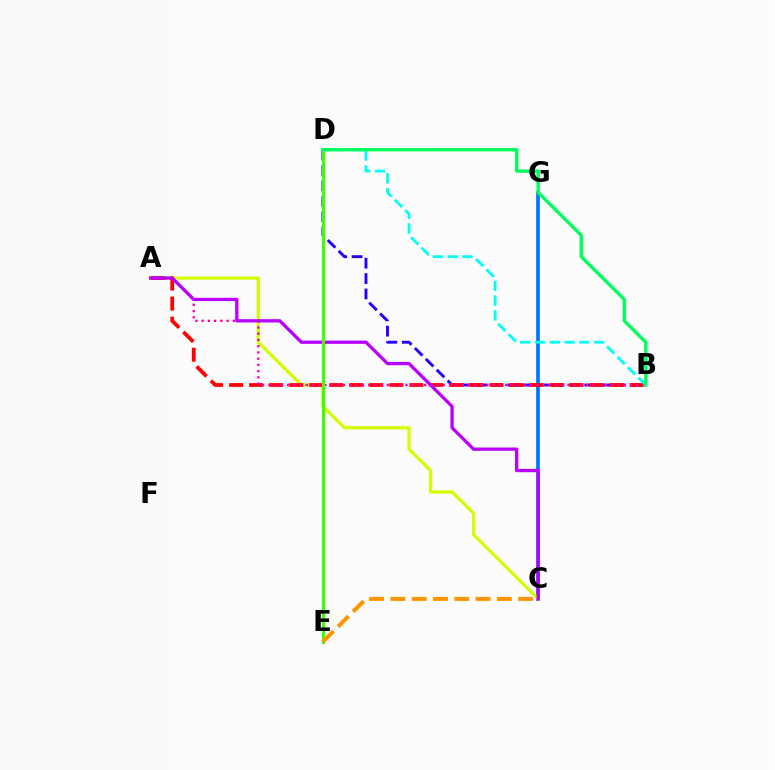{('C', 'G'): [{'color': '#0074ff', 'line_style': 'solid', 'thickness': 2.66}], ('A', 'C'): [{'color': '#d1ff00', 'line_style': 'solid', 'thickness': 2.31}, {'color': '#b900ff', 'line_style': 'solid', 'thickness': 2.36}], ('B', 'D'): [{'color': '#2500ff', 'line_style': 'dashed', 'thickness': 2.09}, {'color': '#00fff6', 'line_style': 'dashed', 'thickness': 2.01}, {'color': '#00ff5c', 'line_style': 'solid', 'thickness': 2.42}], ('A', 'B'): [{'color': '#ff0000', 'line_style': 'dashed', 'thickness': 2.72}, {'color': '#ff00ac', 'line_style': 'dotted', 'thickness': 1.69}], ('D', 'E'): [{'color': '#3dff00', 'line_style': 'solid', 'thickness': 2.23}], ('C', 'E'): [{'color': '#ff9400', 'line_style': 'dashed', 'thickness': 2.89}]}